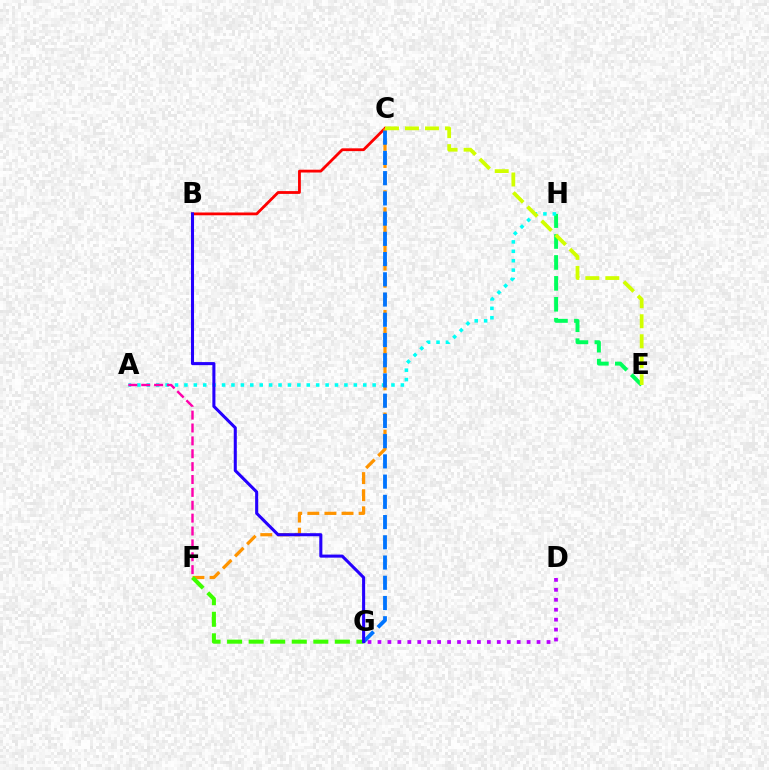{('B', 'C'): [{'color': '#ff0000', 'line_style': 'solid', 'thickness': 2.02}], ('E', 'H'): [{'color': '#00ff5c', 'line_style': 'dashed', 'thickness': 2.84}], ('A', 'H'): [{'color': '#00fff6', 'line_style': 'dotted', 'thickness': 2.56}], ('C', 'F'): [{'color': '#ff9400', 'line_style': 'dashed', 'thickness': 2.32}], ('F', 'G'): [{'color': '#3dff00', 'line_style': 'dashed', 'thickness': 2.93}], ('C', 'E'): [{'color': '#d1ff00', 'line_style': 'dashed', 'thickness': 2.72}], ('C', 'G'): [{'color': '#0074ff', 'line_style': 'dashed', 'thickness': 2.75}], ('D', 'G'): [{'color': '#b900ff', 'line_style': 'dotted', 'thickness': 2.7}], ('B', 'G'): [{'color': '#2500ff', 'line_style': 'solid', 'thickness': 2.2}], ('A', 'F'): [{'color': '#ff00ac', 'line_style': 'dashed', 'thickness': 1.75}]}